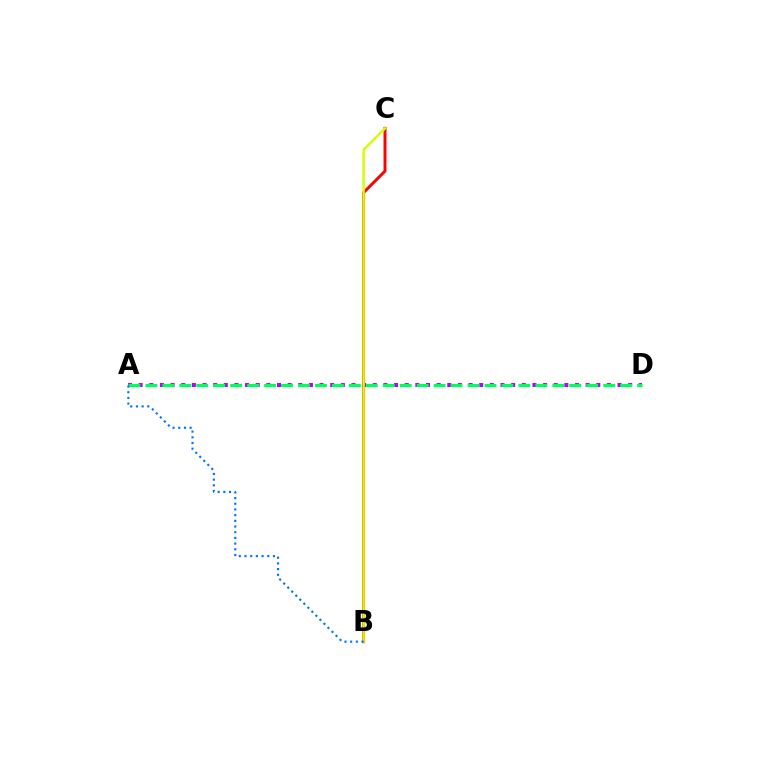{('A', 'D'): [{'color': '#b900ff', 'line_style': 'dotted', 'thickness': 2.89}, {'color': '#00ff5c', 'line_style': 'dashed', 'thickness': 2.3}], ('B', 'C'): [{'color': '#ff0000', 'line_style': 'solid', 'thickness': 2.12}, {'color': '#d1ff00', 'line_style': 'solid', 'thickness': 1.78}], ('A', 'B'): [{'color': '#0074ff', 'line_style': 'dotted', 'thickness': 1.55}]}